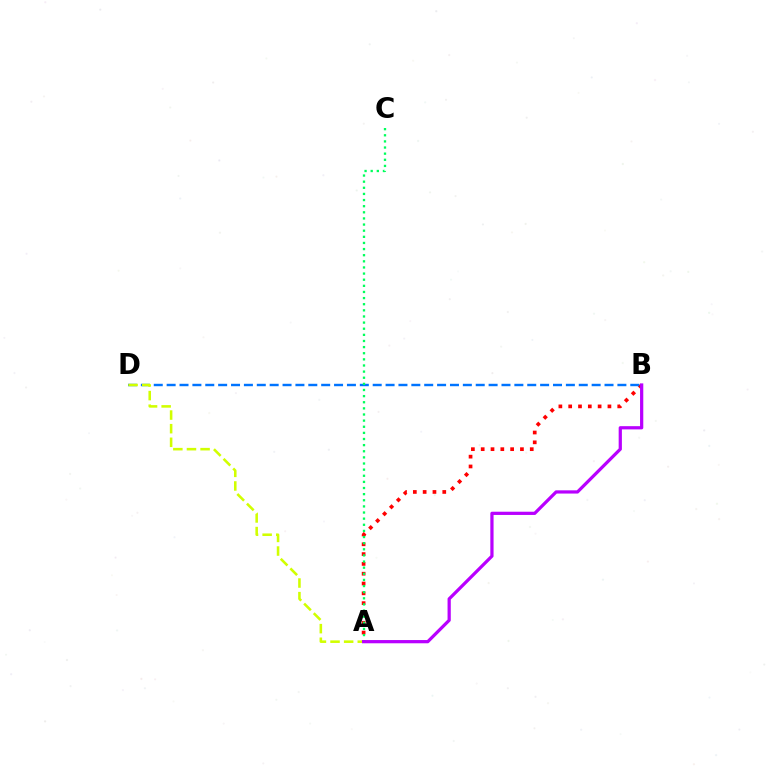{('A', 'B'): [{'color': '#ff0000', 'line_style': 'dotted', 'thickness': 2.67}, {'color': '#b900ff', 'line_style': 'solid', 'thickness': 2.32}], ('B', 'D'): [{'color': '#0074ff', 'line_style': 'dashed', 'thickness': 1.75}], ('A', 'D'): [{'color': '#d1ff00', 'line_style': 'dashed', 'thickness': 1.85}], ('A', 'C'): [{'color': '#00ff5c', 'line_style': 'dotted', 'thickness': 1.66}]}